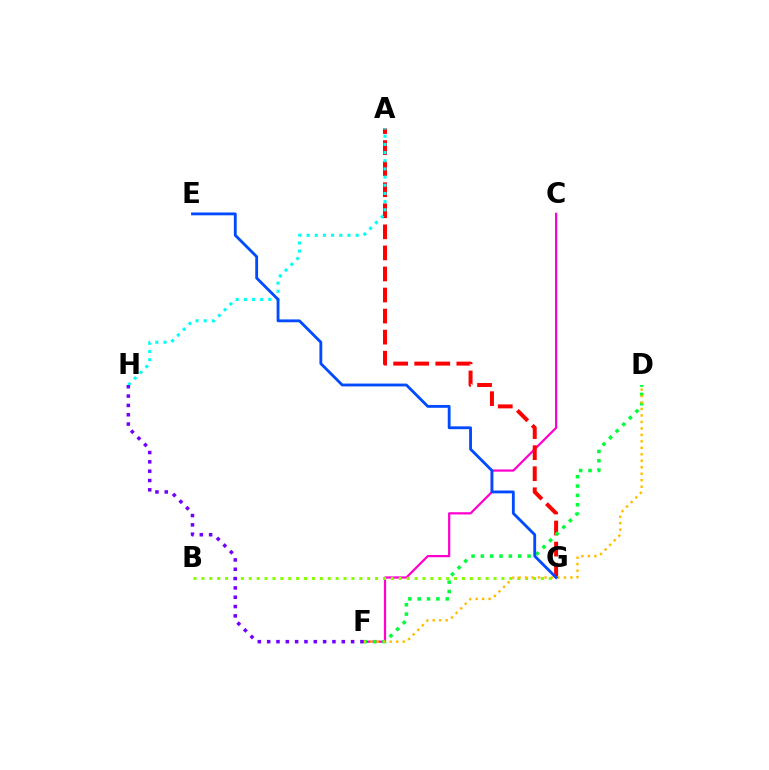{('C', 'F'): [{'color': '#ff00cf', 'line_style': 'solid', 'thickness': 1.6}], ('A', 'G'): [{'color': '#ff0000', 'line_style': 'dashed', 'thickness': 2.86}], ('D', 'F'): [{'color': '#00ff39', 'line_style': 'dotted', 'thickness': 2.54}, {'color': '#ffbd00', 'line_style': 'dotted', 'thickness': 1.76}], ('A', 'H'): [{'color': '#00fff6', 'line_style': 'dotted', 'thickness': 2.22}], ('B', 'G'): [{'color': '#84ff00', 'line_style': 'dotted', 'thickness': 2.15}], ('E', 'G'): [{'color': '#004bff', 'line_style': 'solid', 'thickness': 2.04}], ('F', 'H'): [{'color': '#7200ff', 'line_style': 'dotted', 'thickness': 2.53}]}